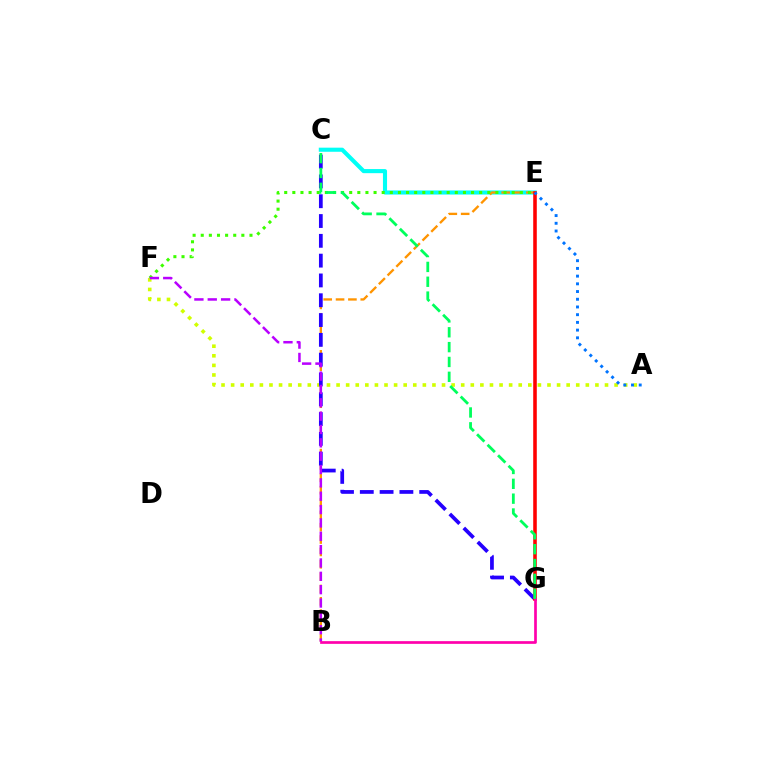{('C', 'E'): [{'color': '#00fff6', 'line_style': 'solid', 'thickness': 2.95}], ('B', 'E'): [{'color': '#ff9400', 'line_style': 'dashed', 'thickness': 1.68}], ('E', 'F'): [{'color': '#3dff00', 'line_style': 'dotted', 'thickness': 2.21}], ('A', 'F'): [{'color': '#d1ff00', 'line_style': 'dotted', 'thickness': 2.6}], ('C', 'G'): [{'color': '#2500ff', 'line_style': 'dashed', 'thickness': 2.69}, {'color': '#00ff5c', 'line_style': 'dashed', 'thickness': 2.02}], ('B', 'F'): [{'color': '#b900ff', 'line_style': 'dashed', 'thickness': 1.81}], ('E', 'G'): [{'color': '#ff0000', 'line_style': 'solid', 'thickness': 2.57}], ('A', 'E'): [{'color': '#0074ff', 'line_style': 'dotted', 'thickness': 2.1}], ('B', 'G'): [{'color': '#ff00ac', 'line_style': 'solid', 'thickness': 1.94}]}